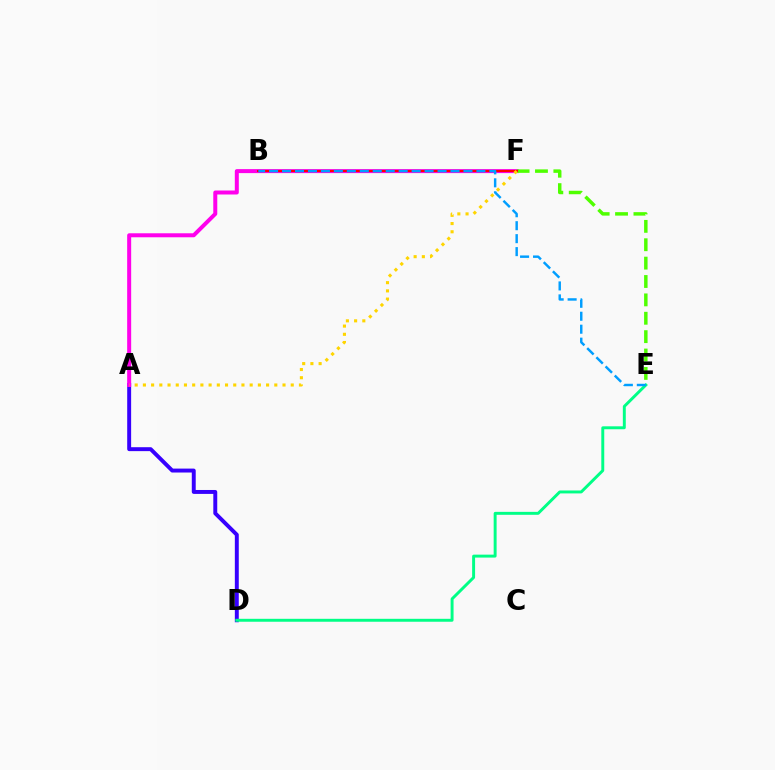{('A', 'D'): [{'color': '#3700ff', 'line_style': 'solid', 'thickness': 2.83}], ('A', 'F'): [{'color': '#ff00ed', 'line_style': 'solid', 'thickness': 2.88}, {'color': '#ffd500', 'line_style': 'dotted', 'thickness': 2.23}], ('E', 'F'): [{'color': '#4fff00', 'line_style': 'dashed', 'thickness': 2.5}], ('D', 'E'): [{'color': '#00ff86', 'line_style': 'solid', 'thickness': 2.12}], ('B', 'F'): [{'color': '#ff0000', 'line_style': 'solid', 'thickness': 1.5}], ('B', 'E'): [{'color': '#009eff', 'line_style': 'dashed', 'thickness': 1.76}]}